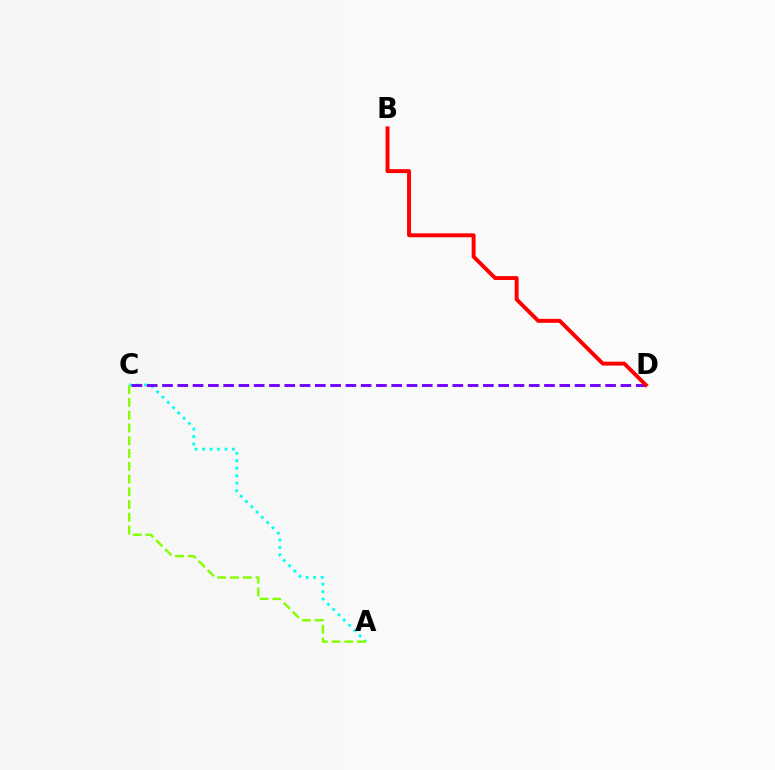{('A', 'C'): [{'color': '#00fff6', 'line_style': 'dotted', 'thickness': 2.03}, {'color': '#84ff00', 'line_style': 'dashed', 'thickness': 1.73}], ('C', 'D'): [{'color': '#7200ff', 'line_style': 'dashed', 'thickness': 2.08}], ('B', 'D'): [{'color': '#ff0000', 'line_style': 'solid', 'thickness': 2.82}]}